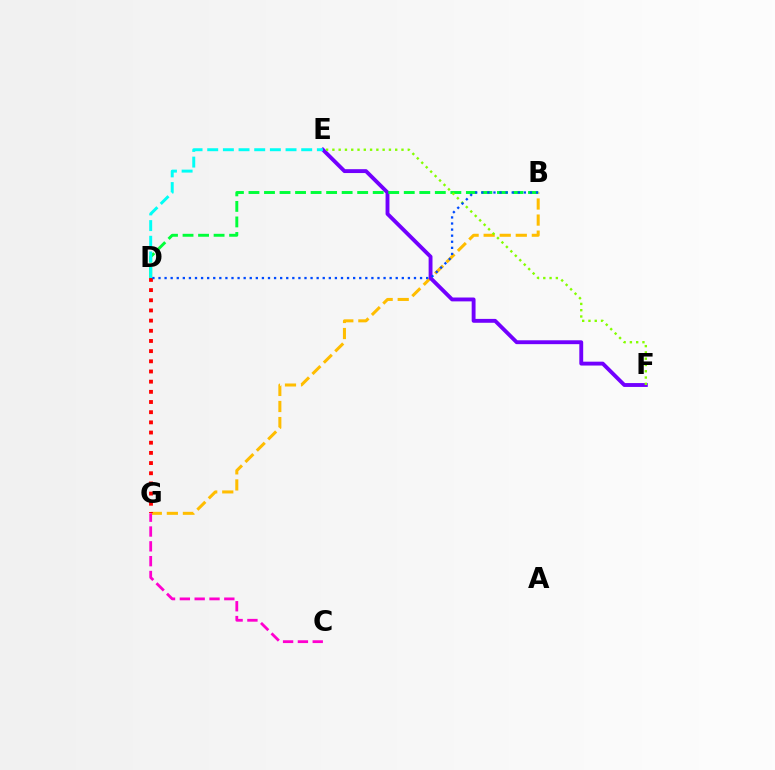{('B', 'G'): [{'color': '#ffbd00', 'line_style': 'dashed', 'thickness': 2.18}], ('E', 'F'): [{'color': '#7200ff', 'line_style': 'solid', 'thickness': 2.79}, {'color': '#84ff00', 'line_style': 'dotted', 'thickness': 1.71}], ('B', 'D'): [{'color': '#00ff39', 'line_style': 'dashed', 'thickness': 2.11}, {'color': '#004bff', 'line_style': 'dotted', 'thickness': 1.65}], ('C', 'G'): [{'color': '#ff00cf', 'line_style': 'dashed', 'thickness': 2.01}], ('D', 'G'): [{'color': '#ff0000', 'line_style': 'dotted', 'thickness': 2.76}], ('D', 'E'): [{'color': '#00fff6', 'line_style': 'dashed', 'thickness': 2.13}]}